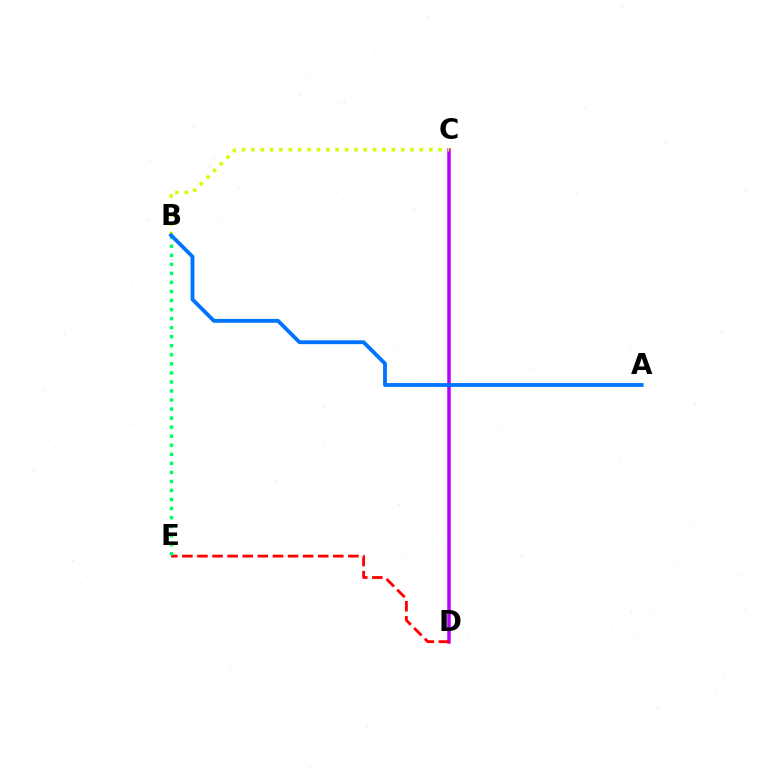{('C', 'D'): [{'color': '#b900ff', 'line_style': 'solid', 'thickness': 2.52}], ('D', 'E'): [{'color': '#ff0000', 'line_style': 'dashed', 'thickness': 2.05}], ('B', 'E'): [{'color': '#00ff5c', 'line_style': 'dotted', 'thickness': 2.46}], ('B', 'C'): [{'color': '#d1ff00', 'line_style': 'dotted', 'thickness': 2.54}], ('A', 'B'): [{'color': '#0074ff', 'line_style': 'solid', 'thickness': 2.76}]}